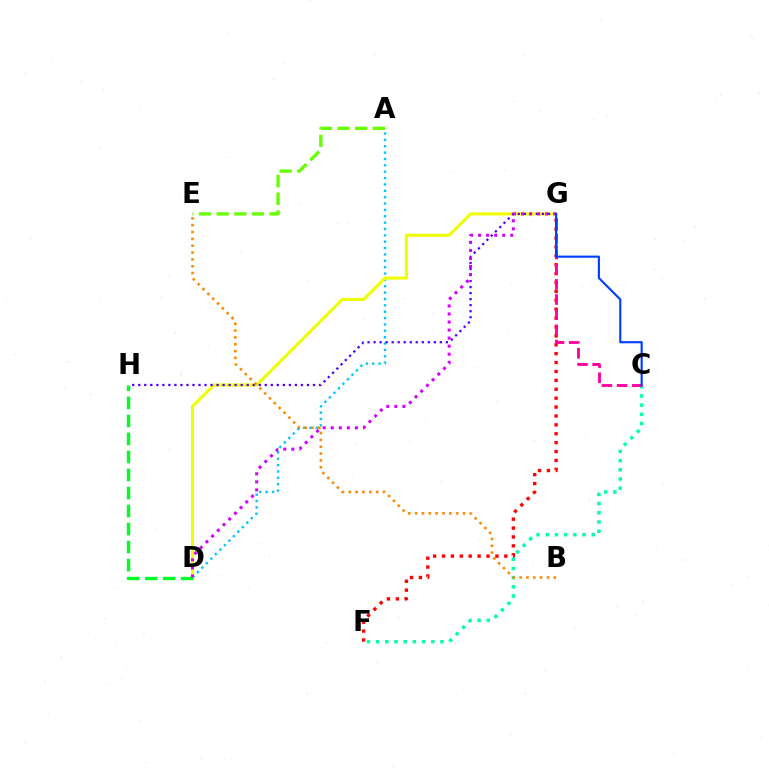{('A', 'D'): [{'color': '#00c7ff', 'line_style': 'dotted', 'thickness': 1.73}], ('D', 'G'): [{'color': '#eeff00', 'line_style': 'solid', 'thickness': 2.21}, {'color': '#d600ff', 'line_style': 'dotted', 'thickness': 2.19}], ('C', 'F'): [{'color': '#00ffaf', 'line_style': 'dotted', 'thickness': 2.5}], ('G', 'H'): [{'color': '#4f00ff', 'line_style': 'dotted', 'thickness': 1.64}], ('F', 'G'): [{'color': '#ff0000', 'line_style': 'dotted', 'thickness': 2.42}], ('D', 'H'): [{'color': '#00ff27', 'line_style': 'dashed', 'thickness': 2.45}], ('C', 'G'): [{'color': '#ff00a0', 'line_style': 'dashed', 'thickness': 2.06}, {'color': '#003fff', 'line_style': 'solid', 'thickness': 1.54}], ('A', 'E'): [{'color': '#66ff00', 'line_style': 'dashed', 'thickness': 2.4}], ('B', 'E'): [{'color': '#ff8800', 'line_style': 'dotted', 'thickness': 1.86}]}